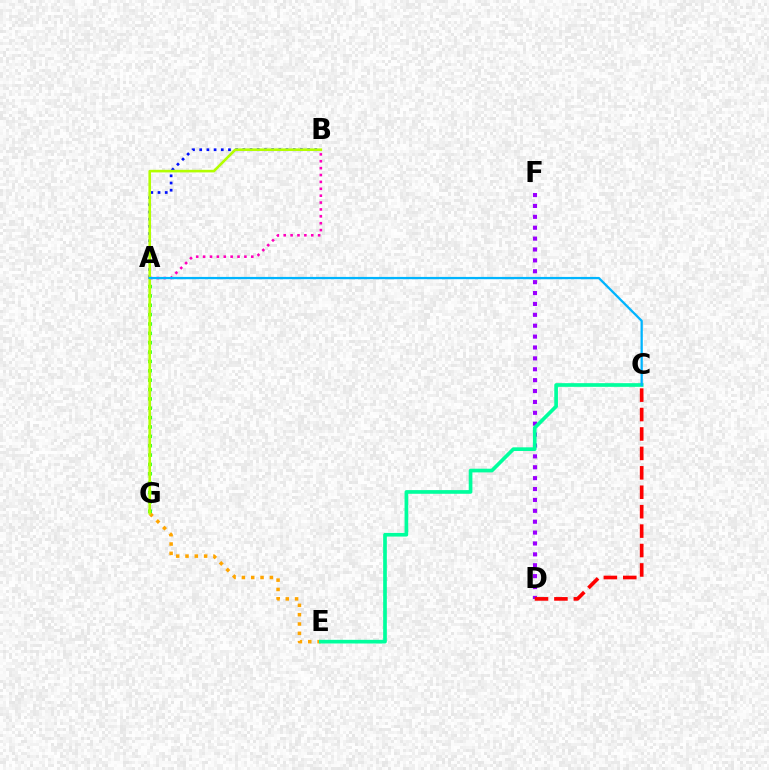{('D', 'F'): [{'color': '#9b00ff', 'line_style': 'dotted', 'thickness': 2.96}], ('A', 'B'): [{'color': '#0010ff', 'line_style': 'dotted', 'thickness': 1.95}, {'color': '#ff00bd', 'line_style': 'dotted', 'thickness': 1.87}], ('E', 'G'): [{'color': '#ffa500', 'line_style': 'dotted', 'thickness': 2.53}], ('A', 'G'): [{'color': '#08ff00', 'line_style': 'dotted', 'thickness': 2.54}], ('C', 'E'): [{'color': '#00ff9d', 'line_style': 'solid', 'thickness': 2.65}], ('B', 'G'): [{'color': '#b3ff00', 'line_style': 'solid', 'thickness': 1.87}], ('C', 'D'): [{'color': '#ff0000', 'line_style': 'dashed', 'thickness': 2.64}], ('A', 'C'): [{'color': '#00b5ff', 'line_style': 'solid', 'thickness': 1.64}]}